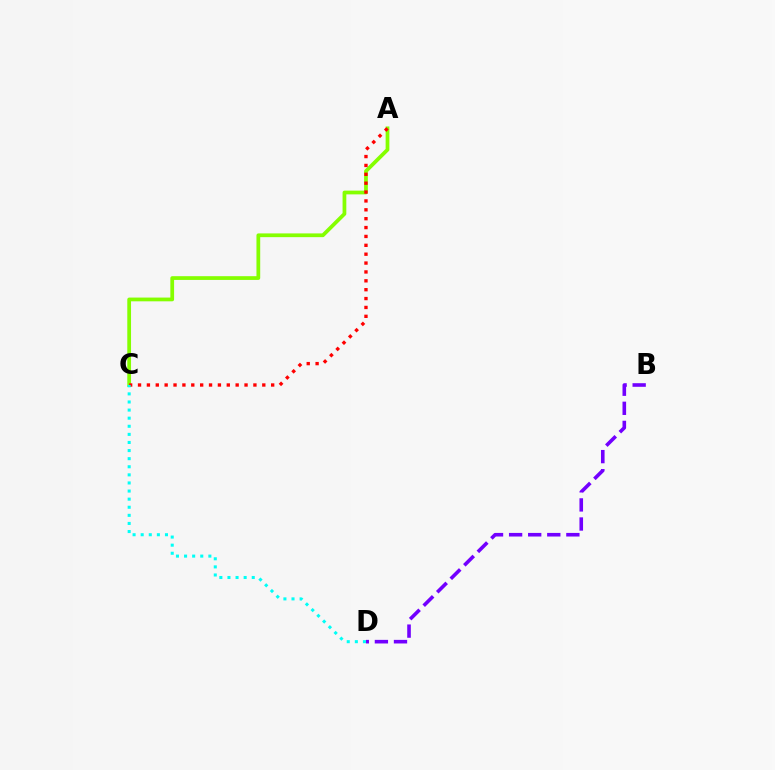{('B', 'D'): [{'color': '#7200ff', 'line_style': 'dashed', 'thickness': 2.59}], ('A', 'C'): [{'color': '#84ff00', 'line_style': 'solid', 'thickness': 2.7}, {'color': '#ff0000', 'line_style': 'dotted', 'thickness': 2.41}], ('C', 'D'): [{'color': '#00fff6', 'line_style': 'dotted', 'thickness': 2.2}]}